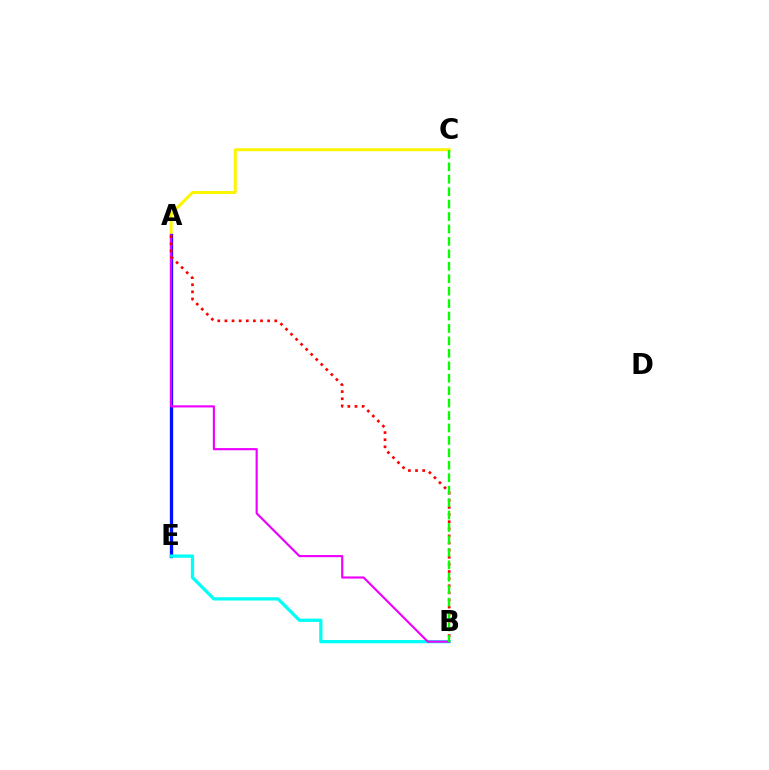{('A', 'C'): [{'color': '#fcf500', 'line_style': 'solid', 'thickness': 2.15}], ('A', 'E'): [{'color': '#0010ff', 'line_style': 'solid', 'thickness': 2.37}], ('B', 'E'): [{'color': '#00fff6', 'line_style': 'solid', 'thickness': 2.34}], ('A', 'B'): [{'color': '#ee00ff', 'line_style': 'solid', 'thickness': 1.55}, {'color': '#ff0000', 'line_style': 'dotted', 'thickness': 1.93}], ('B', 'C'): [{'color': '#08ff00', 'line_style': 'dashed', 'thickness': 1.69}]}